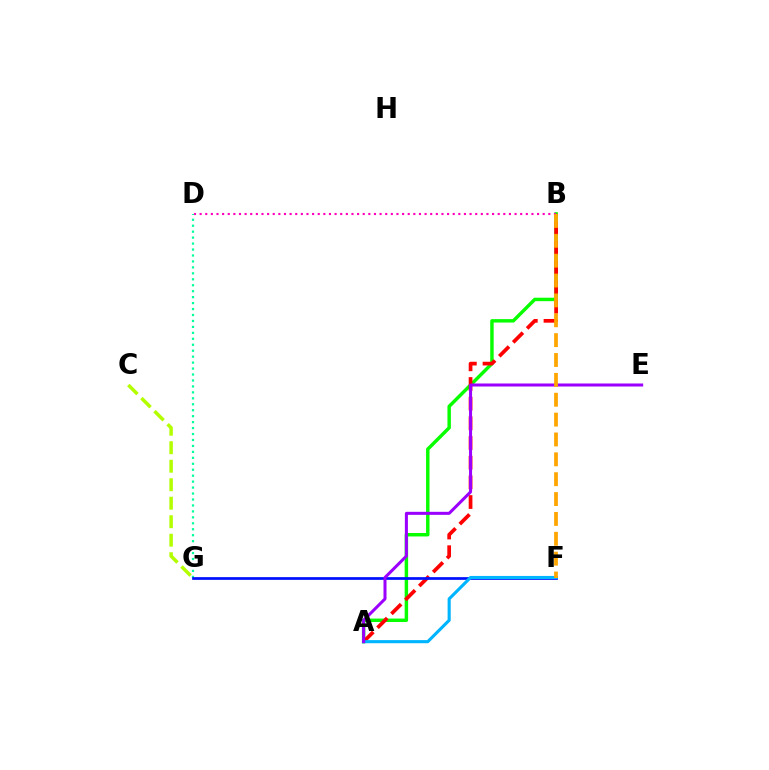{('A', 'B'): [{'color': '#08ff00', 'line_style': 'solid', 'thickness': 2.48}, {'color': '#ff0000', 'line_style': 'dashed', 'thickness': 2.67}], ('B', 'D'): [{'color': '#ff00bd', 'line_style': 'dotted', 'thickness': 1.53}], ('D', 'G'): [{'color': '#00ff9d', 'line_style': 'dotted', 'thickness': 1.62}], ('F', 'G'): [{'color': '#0010ff', 'line_style': 'solid', 'thickness': 1.95}], ('C', 'G'): [{'color': '#b3ff00', 'line_style': 'dashed', 'thickness': 2.51}], ('A', 'F'): [{'color': '#00b5ff', 'line_style': 'solid', 'thickness': 2.24}], ('A', 'E'): [{'color': '#9b00ff', 'line_style': 'solid', 'thickness': 2.18}], ('B', 'F'): [{'color': '#ffa500', 'line_style': 'dashed', 'thickness': 2.7}]}